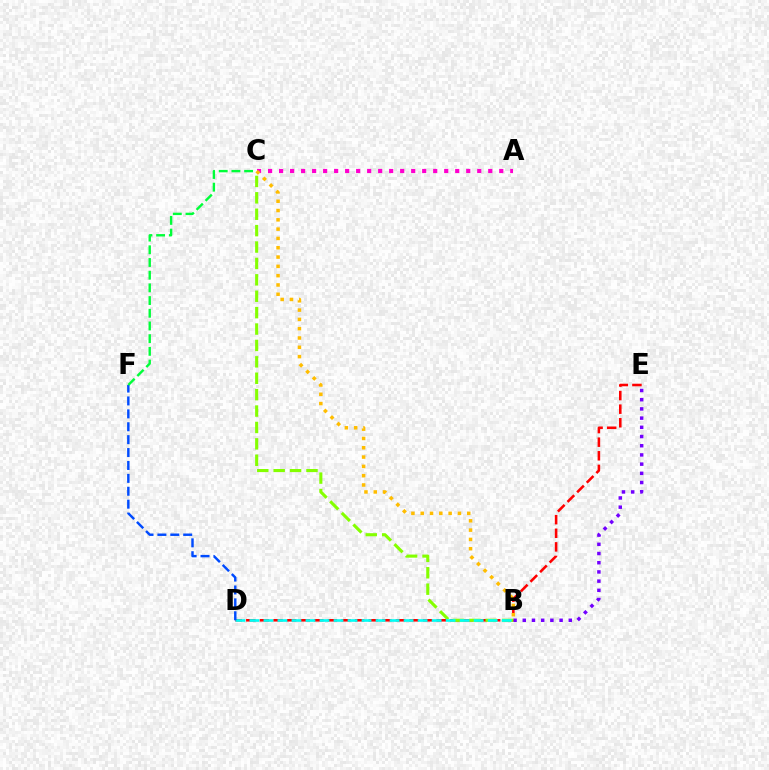{('D', 'E'): [{'color': '#ff0000', 'line_style': 'dashed', 'thickness': 1.85}], ('B', 'E'): [{'color': '#7200ff', 'line_style': 'dotted', 'thickness': 2.5}], ('A', 'C'): [{'color': '#ff00cf', 'line_style': 'dotted', 'thickness': 2.99}], ('B', 'C'): [{'color': '#84ff00', 'line_style': 'dashed', 'thickness': 2.23}, {'color': '#ffbd00', 'line_style': 'dotted', 'thickness': 2.53}], ('B', 'D'): [{'color': '#00fff6', 'line_style': 'dashed', 'thickness': 1.9}], ('D', 'F'): [{'color': '#004bff', 'line_style': 'dashed', 'thickness': 1.75}], ('C', 'F'): [{'color': '#00ff39', 'line_style': 'dashed', 'thickness': 1.72}]}